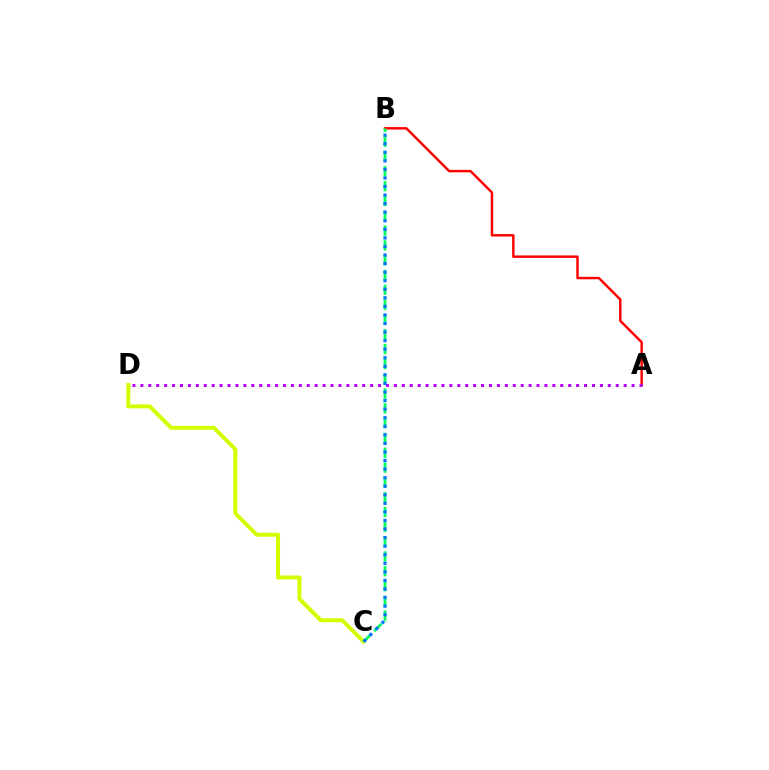{('C', 'D'): [{'color': '#d1ff00', 'line_style': 'solid', 'thickness': 2.86}], ('A', 'B'): [{'color': '#ff0000', 'line_style': 'solid', 'thickness': 1.76}], ('B', 'C'): [{'color': '#00ff5c', 'line_style': 'dashed', 'thickness': 2.01}, {'color': '#0074ff', 'line_style': 'dotted', 'thickness': 2.33}], ('A', 'D'): [{'color': '#b900ff', 'line_style': 'dotted', 'thickness': 2.15}]}